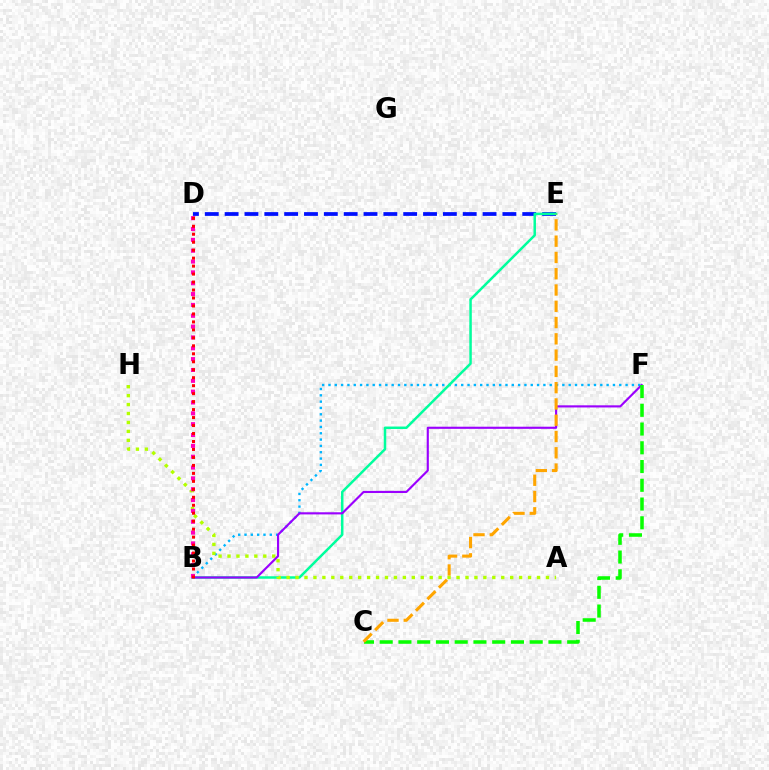{('D', 'E'): [{'color': '#0010ff', 'line_style': 'dashed', 'thickness': 2.7}], ('B', 'F'): [{'color': '#00b5ff', 'line_style': 'dotted', 'thickness': 1.72}, {'color': '#9b00ff', 'line_style': 'solid', 'thickness': 1.54}], ('B', 'E'): [{'color': '#00ff9d', 'line_style': 'solid', 'thickness': 1.79}], ('A', 'H'): [{'color': '#b3ff00', 'line_style': 'dotted', 'thickness': 2.43}], ('C', 'F'): [{'color': '#08ff00', 'line_style': 'dashed', 'thickness': 2.55}], ('C', 'E'): [{'color': '#ffa500', 'line_style': 'dashed', 'thickness': 2.21}], ('B', 'D'): [{'color': '#ff00bd', 'line_style': 'dotted', 'thickness': 2.95}, {'color': '#ff0000', 'line_style': 'dotted', 'thickness': 2.17}]}